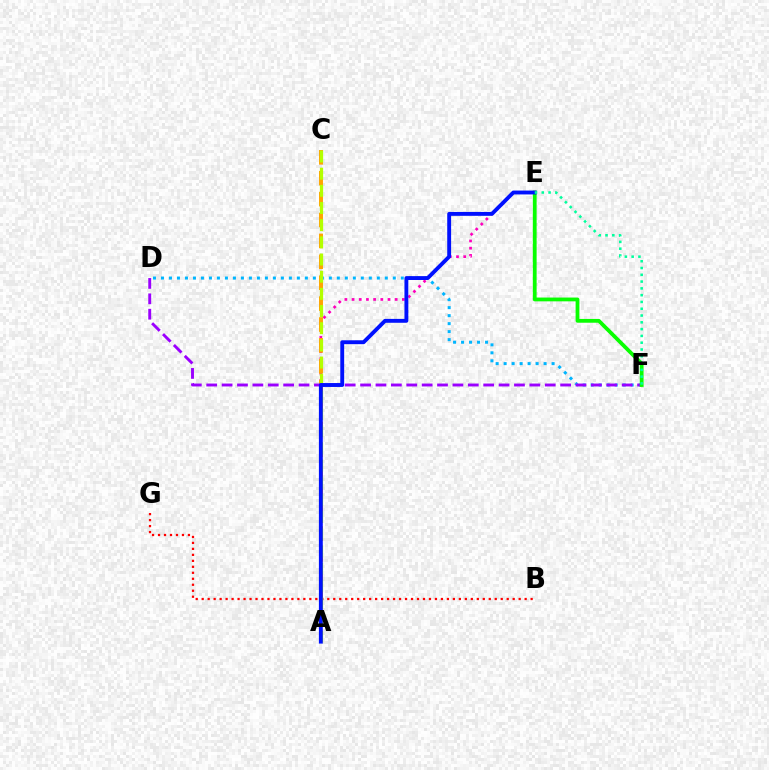{('A', 'E'): [{'color': '#ff00bd', 'line_style': 'dotted', 'thickness': 1.95}, {'color': '#0010ff', 'line_style': 'solid', 'thickness': 2.79}], ('A', 'C'): [{'color': '#ffa500', 'line_style': 'dashed', 'thickness': 2.84}, {'color': '#b3ff00', 'line_style': 'dashed', 'thickness': 2.33}], ('D', 'F'): [{'color': '#00b5ff', 'line_style': 'dotted', 'thickness': 2.17}, {'color': '#9b00ff', 'line_style': 'dashed', 'thickness': 2.09}], ('B', 'G'): [{'color': '#ff0000', 'line_style': 'dotted', 'thickness': 1.62}], ('E', 'F'): [{'color': '#08ff00', 'line_style': 'solid', 'thickness': 2.73}, {'color': '#00ff9d', 'line_style': 'dotted', 'thickness': 1.84}]}